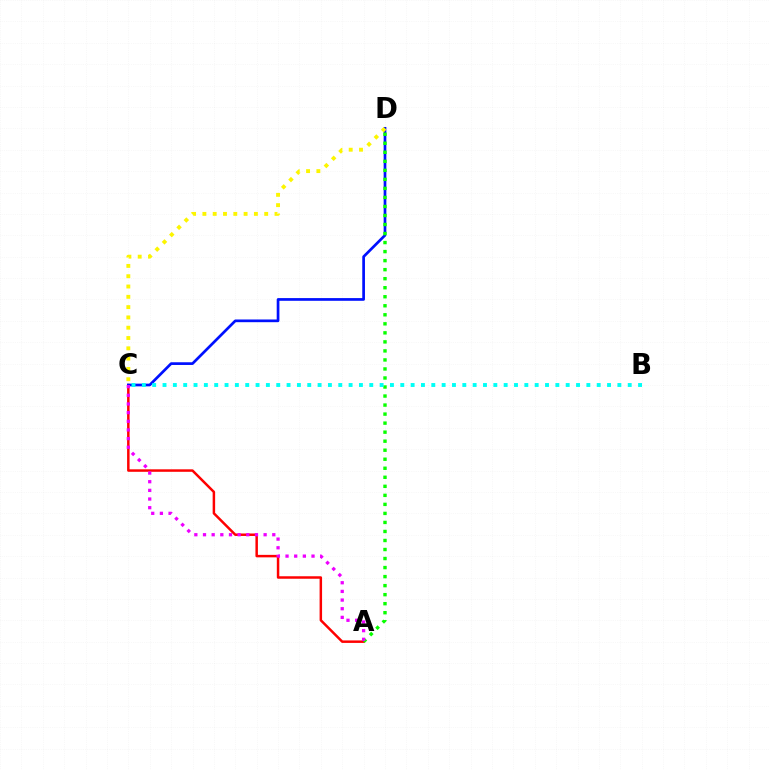{('A', 'C'): [{'color': '#ff0000', 'line_style': 'solid', 'thickness': 1.79}, {'color': '#ee00ff', 'line_style': 'dotted', 'thickness': 2.35}], ('C', 'D'): [{'color': '#0010ff', 'line_style': 'solid', 'thickness': 1.95}, {'color': '#fcf500', 'line_style': 'dotted', 'thickness': 2.8}], ('A', 'D'): [{'color': '#08ff00', 'line_style': 'dotted', 'thickness': 2.45}], ('B', 'C'): [{'color': '#00fff6', 'line_style': 'dotted', 'thickness': 2.81}]}